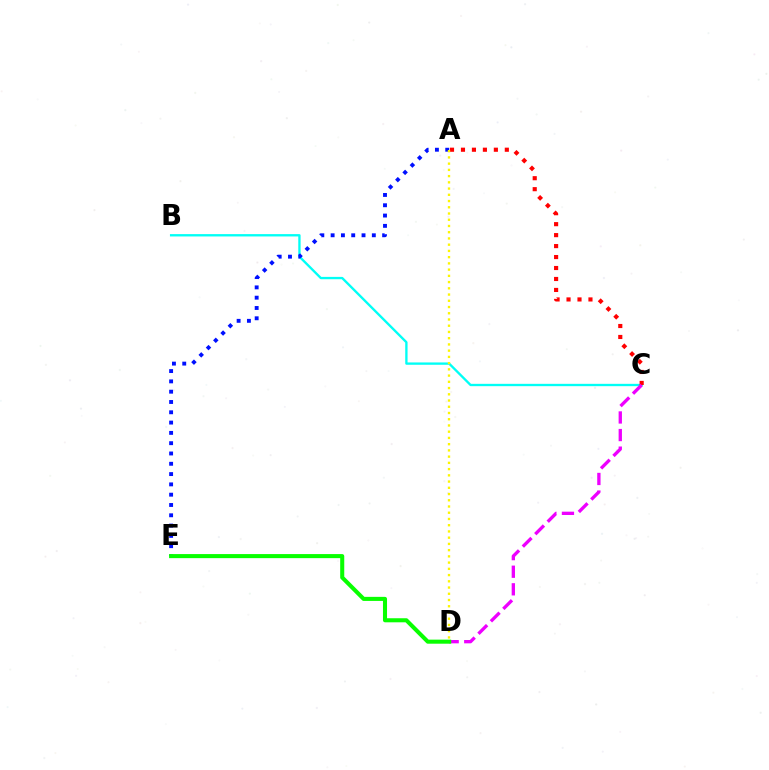{('B', 'C'): [{'color': '#00fff6', 'line_style': 'solid', 'thickness': 1.68}], ('A', 'C'): [{'color': '#ff0000', 'line_style': 'dotted', 'thickness': 2.98}], ('C', 'D'): [{'color': '#ee00ff', 'line_style': 'dashed', 'thickness': 2.39}], ('A', 'E'): [{'color': '#0010ff', 'line_style': 'dotted', 'thickness': 2.8}], ('A', 'D'): [{'color': '#fcf500', 'line_style': 'dotted', 'thickness': 1.69}], ('D', 'E'): [{'color': '#08ff00', 'line_style': 'solid', 'thickness': 2.93}]}